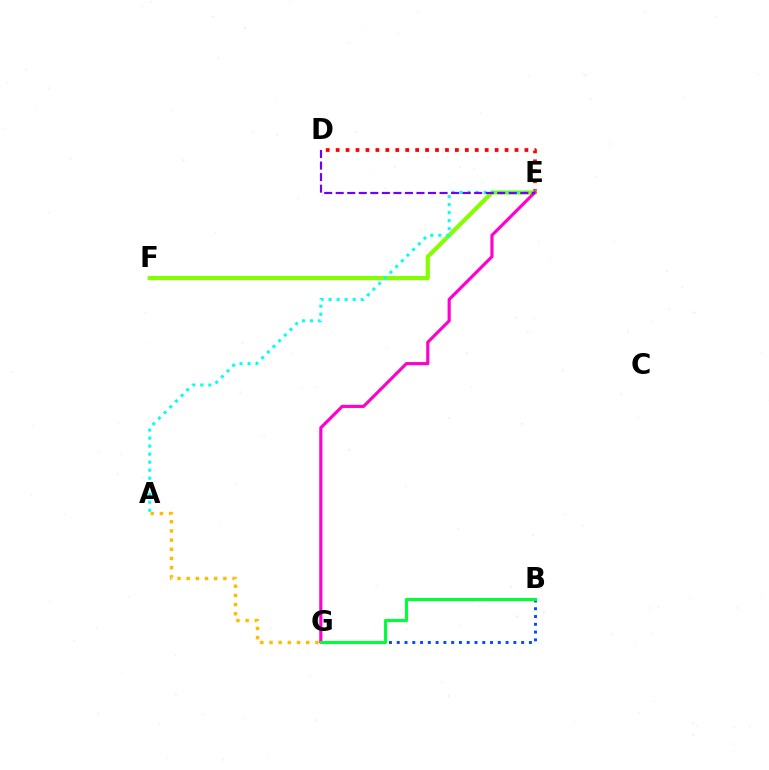{('D', 'E'): [{'color': '#ff0000', 'line_style': 'dotted', 'thickness': 2.7}, {'color': '#7200ff', 'line_style': 'dashed', 'thickness': 1.57}], ('E', 'F'): [{'color': '#84ff00', 'line_style': 'solid', 'thickness': 3.0}], ('A', 'E'): [{'color': '#00fff6', 'line_style': 'dotted', 'thickness': 2.18}], ('E', 'G'): [{'color': '#ff00cf', 'line_style': 'solid', 'thickness': 2.27}], ('B', 'G'): [{'color': '#004bff', 'line_style': 'dotted', 'thickness': 2.11}, {'color': '#00ff39', 'line_style': 'solid', 'thickness': 2.23}], ('A', 'G'): [{'color': '#ffbd00', 'line_style': 'dotted', 'thickness': 2.49}]}